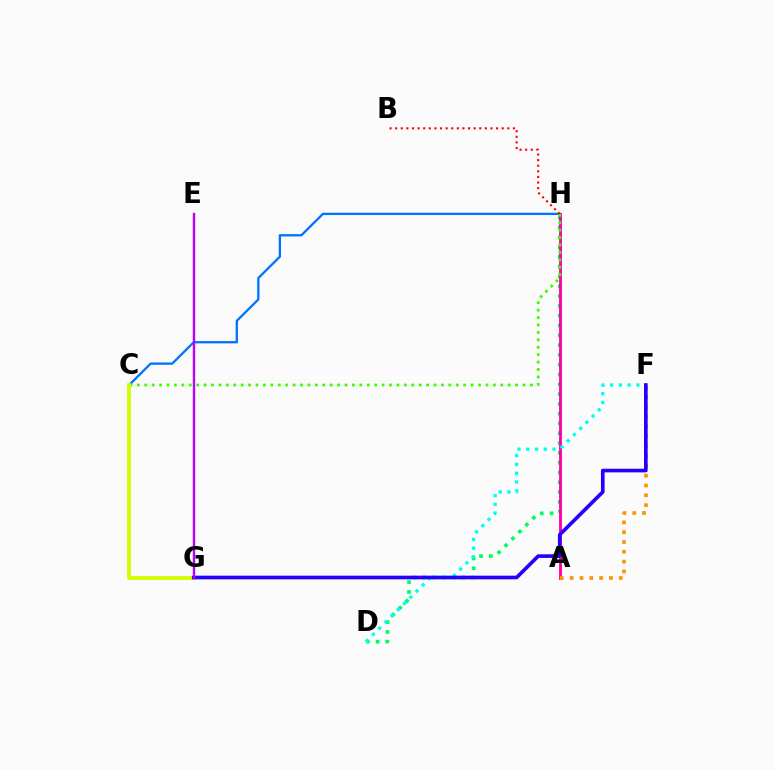{('C', 'H'): [{'color': '#0074ff', 'line_style': 'solid', 'thickness': 1.66}, {'color': '#3dff00', 'line_style': 'dotted', 'thickness': 2.02}], ('D', 'H'): [{'color': '#00ff5c', 'line_style': 'dotted', 'thickness': 2.66}], ('A', 'H'): [{'color': '#ff00ac', 'line_style': 'solid', 'thickness': 2.07}], ('C', 'G'): [{'color': '#d1ff00', 'line_style': 'solid', 'thickness': 2.76}], ('A', 'F'): [{'color': '#ff9400', 'line_style': 'dotted', 'thickness': 2.67}], ('D', 'F'): [{'color': '#00fff6', 'line_style': 'dotted', 'thickness': 2.39}], ('F', 'G'): [{'color': '#2500ff', 'line_style': 'solid', 'thickness': 2.63}], ('B', 'H'): [{'color': '#ff0000', 'line_style': 'dotted', 'thickness': 1.52}], ('E', 'G'): [{'color': '#b900ff', 'line_style': 'solid', 'thickness': 1.71}]}